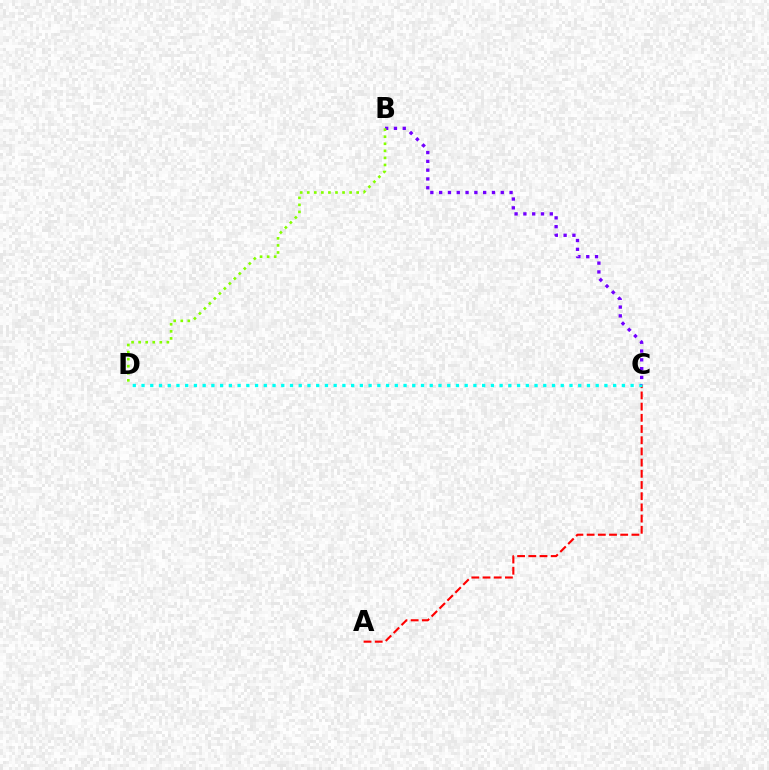{('A', 'C'): [{'color': '#ff0000', 'line_style': 'dashed', 'thickness': 1.52}], ('C', 'D'): [{'color': '#00fff6', 'line_style': 'dotted', 'thickness': 2.37}], ('B', 'C'): [{'color': '#7200ff', 'line_style': 'dotted', 'thickness': 2.39}], ('B', 'D'): [{'color': '#84ff00', 'line_style': 'dotted', 'thickness': 1.92}]}